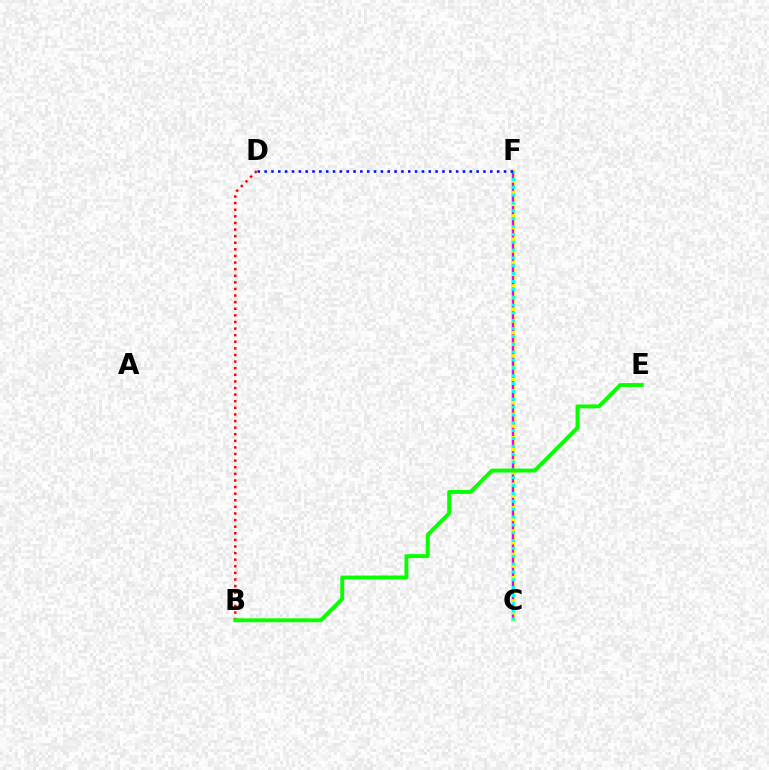{('C', 'F'): [{'color': '#fcf500', 'line_style': 'solid', 'thickness': 2.94}, {'color': '#ee00ff', 'line_style': 'dashed', 'thickness': 1.59}, {'color': '#00fff6', 'line_style': 'dotted', 'thickness': 2.13}], ('B', 'D'): [{'color': '#ff0000', 'line_style': 'dotted', 'thickness': 1.79}], ('D', 'F'): [{'color': '#0010ff', 'line_style': 'dotted', 'thickness': 1.86}], ('B', 'E'): [{'color': '#08ff00', 'line_style': 'solid', 'thickness': 2.81}]}